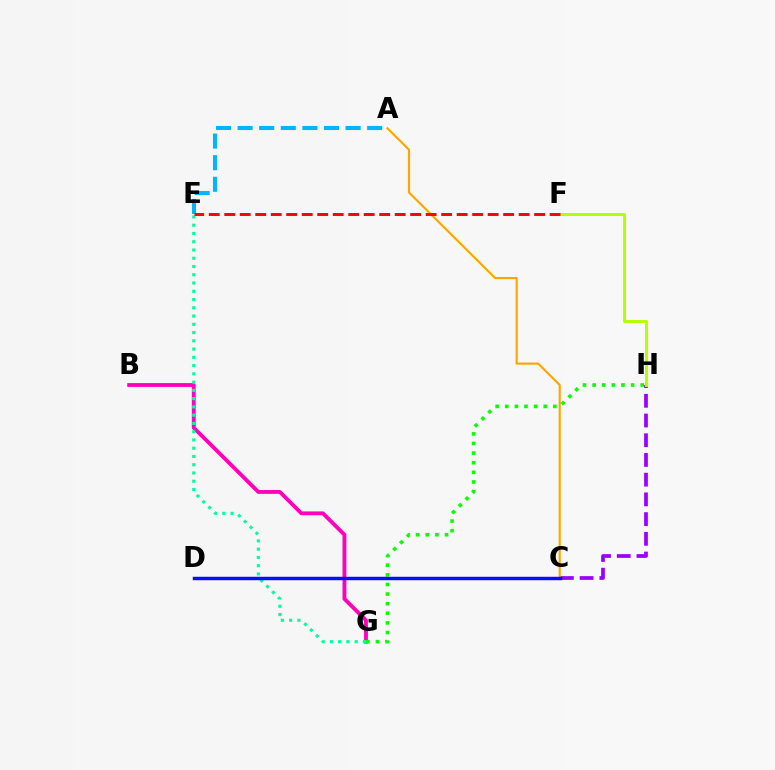{('C', 'H'): [{'color': '#9b00ff', 'line_style': 'dashed', 'thickness': 2.68}], ('B', 'G'): [{'color': '#ff00bd', 'line_style': 'solid', 'thickness': 2.76}], ('A', 'E'): [{'color': '#00b5ff', 'line_style': 'dashed', 'thickness': 2.93}], ('F', 'H'): [{'color': '#b3ff00', 'line_style': 'solid', 'thickness': 2.1}], ('E', 'G'): [{'color': '#00ff9d', 'line_style': 'dotted', 'thickness': 2.24}], ('A', 'C'): [{'color': '#ffa500', 'line_style': 'solid', 'thickness': 1.55}], ('E', 'F'): [{'color': '#ff0000', 'line_style': 'dashed', 'thickness': 2.1}], ('G', 'H'): [{'color': '#08ff00', 'line_style': 'dotted', 'thickness': 2.61}], ('C', 'D'): [{'color': '#0010ff', 'line_style': 'solid', 'thickness': 2.49}]}